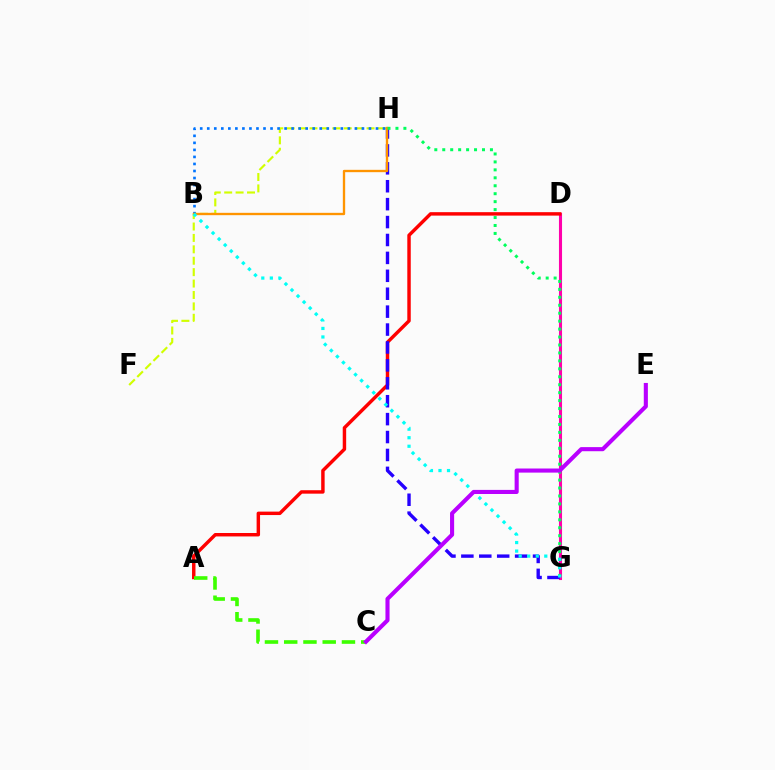{('D', 'G'): [{'color': '#ff00ac', 'line_style': 'solid', 'thickness': 2.22}], ('A', 'D'): [{'color': '#ff0000', 'line_style': 'solid', 'thickness': 2.48}], ('G', 'H'): [{'color': '#2500ff', 'line_style': 'dashed', 'thickness': 2.43}, {'color': '#00ff5c', 'line_style': 'dotted', 'thickness': 2.16}], ('F', 'H'): [{'color': '#d1ff00', 'line_style': 'dashed', 'thickness': 1.55}], ('B', 'H'): [{'color': '#0074ff', 'line_style': 'dotted', 'thickness': 1.91}, {'color': '#ff9400', 'line_style': 'solid', 'thickness': 1.68}], ('A', 'C'): [{'color': '#3dff00', 'line_style': 'dashed', 'thickness': 2.62}], ('B', 'G'): [{'color': '#00fff6', 'line_style': 'dotted', 'thickness': 2.32}], ('C', 'E'): [{'color': '#b900ff', 'line_style': 'solid', 'thickness': 2.95}]}